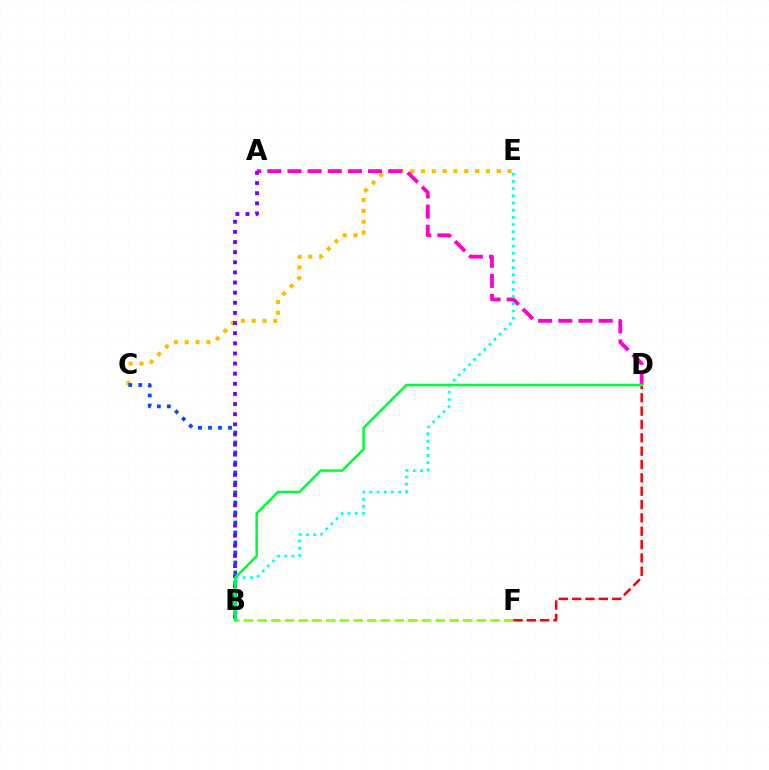{('C', 'E'): [{'color': '#ffbd00', 'line_style': 'dotted', 'thickness': 2.94}], ('A', 'D'): [{'color': '#ff00cf', 'line_style': 'dashed', 'thickness': 2.74}], ('B', 'C'): [{'color': '#004bff', 'line_style': 'dotted', 'thickness': 2.72}], ('A', 'B'): [{'color': '#7200ff', 'line_style': 'dotted', 'thickness': 2.75}], ('B', 'E'): [{'color': '#00fff6', 'line_style': 'dotted', 'thickness': 1.96}], ('B', 'F'): [{'color': '#84ff00', 'line_style': 'dashed', 'thickness': 1.86}], ('D', 'F'): [{'color': '#ff0000', 'line_style': 'dashed', 'thickness': 1.81}], ('B', 'D'): [{'color': '#00ff39', 'line_style': 'solid', 'thickness': 1.83}]}